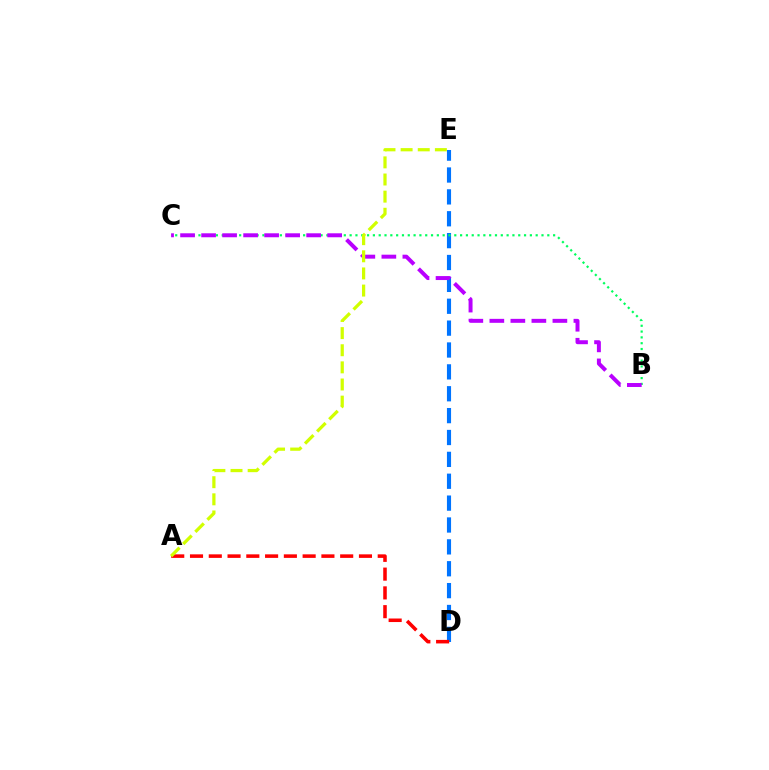{('D', 'E'): [{'color': '#0074ff', 'line_style': 'dashed', 'thickness': 2.97}], ('B', 'C'): [{'color': '#00ff5c', 'line_style': 'dotted', 'thickness': 1.58}, {'color': '#b900ff', 'line_style': 'dashed', 'thickness': 2.85}], ('A', 'D'): [{'color': '#ff0000', 'line_style': 'dashed', 'thickness': 2.55}], ('A', 'E'): [{'color': '#d1ff00', 'line_style': 'dashed', 'thickness': 2.33}]}